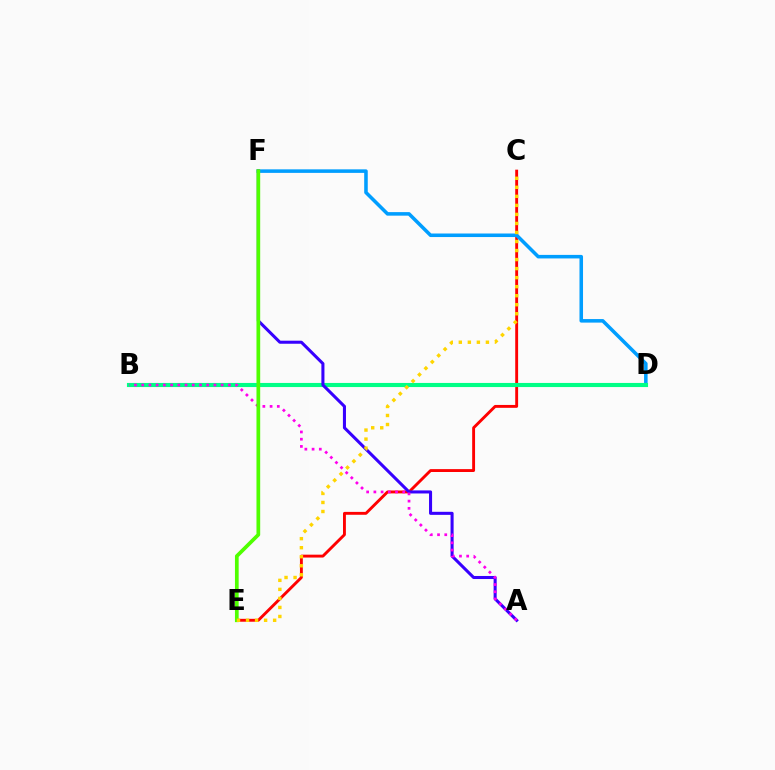{('C', 'E'): [{'color': '#ff0000', 'line_style': 'solid', 'thickness': 2.08}, {'color': '#ffd500', 'line_style': 'dotted', 'thickness': 2.45}], ('D', 'F'): [{'color': '#009eff', 'line_style': 'solid', 'thickness': 2.55}], ('B', 'D'): [{'color': '#00ff86', 'line_style': 'solid', 'thickness': 2.96}], ('A', 'F'): [{'color': '#3700ff', 'line_style': 'solid', 'thickness': 2.2}], ('A', 'B'): [{'color': '#ff00ed', 'line_style': 'dotted', 'thickness': 1.96}], ('E', 'F'): [{'color': '#4fff00', 'line_style': 'solid', 'thickness': 2.67}]}